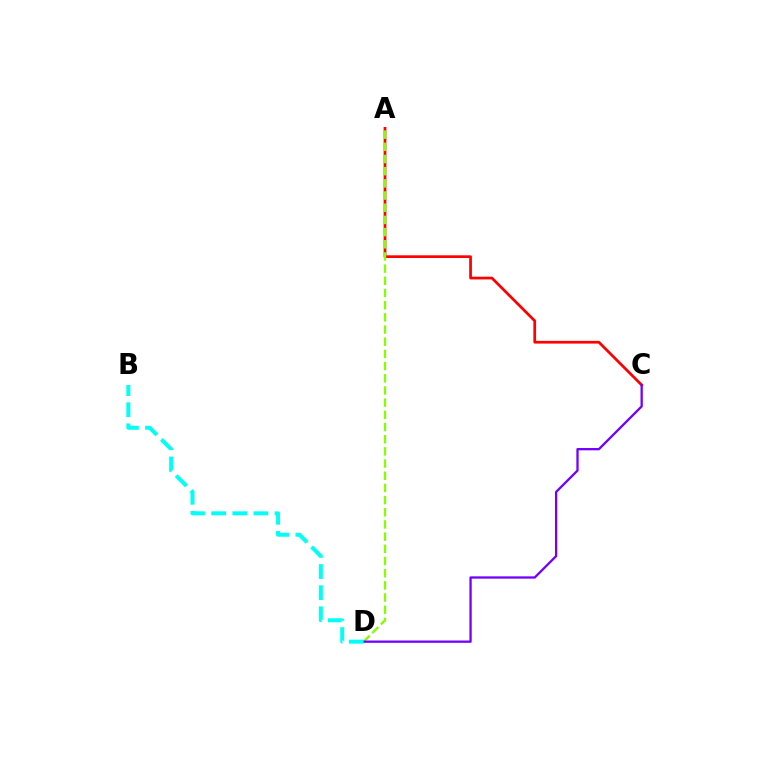{('A', 'C'): [{'color': '#ff0000', 'line_style': 'solid', 'thickness': 1.96}], ('A', 'D'): [{'color': '#84ff00', 'line_style': 'dashed', 'thickness': 1.65}], ('C', 'D'): [{'color': '#7200ff', 'line_style': 'solid', 'thickness': 1.65}], ('B', 'D'): [{'color': '#00fff6', 'line_style': 'dashed', 'thickness': 2.87}]}